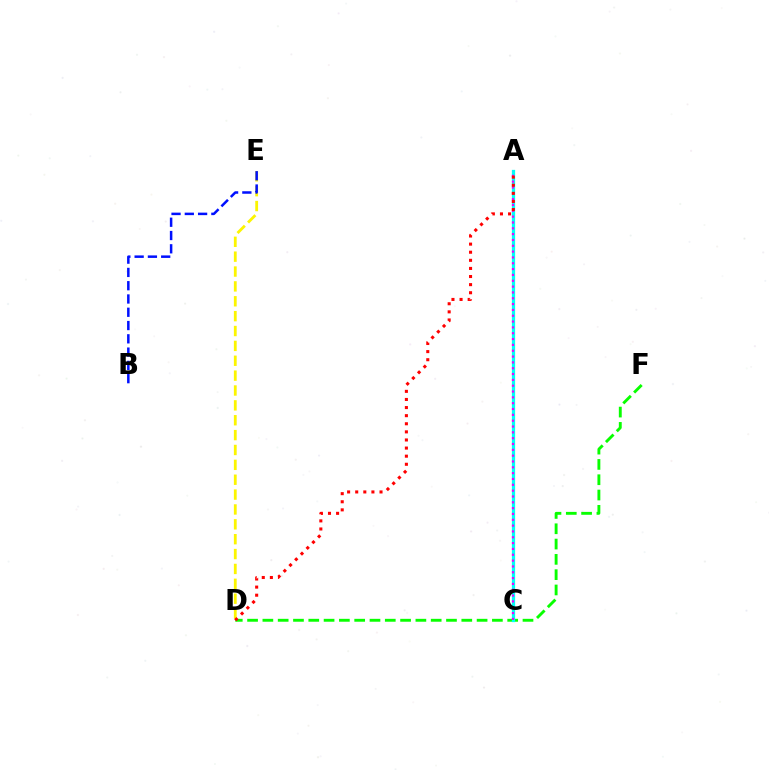{('D', 'E'): [{'color': '#fcf500', 'line_style': 'dashed', 'thickness': 2.02}], ('D', 'F'): [{'color': '#08ff00', 'line_style': 'dashed', 'thickness': 2.08}], ('A', 'C'): [{'color': '#00fff6', 'line_style': 'solid', 'thickness': 2.34}, {'color': '#ee00ff', 'line_style': 'dotted', 'thickness': 1.58}], ('A', 'D'): [{'color': '#ff0000', 'line_style': 'dotted', 'thickness': 2.2}], ('B', 'E'): [{'color': '#0010ff', 'line_style': 'dashed', 'thickness': 1.8}]}